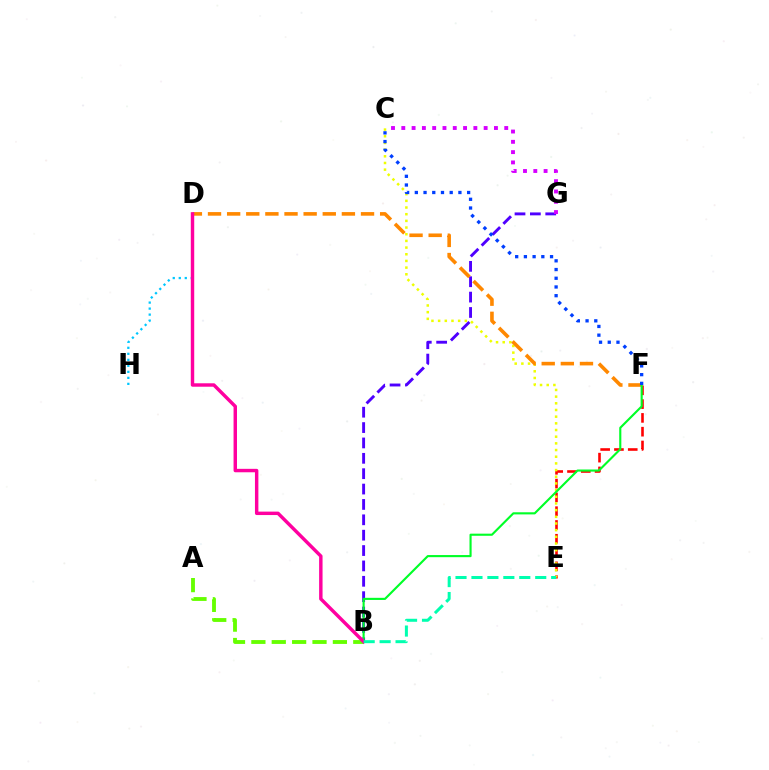{('E', 'F'): [{'color': '#ff0000', 'line_style': 'dashed', 'thickness': 1.87}], ('A', 'B'): [{'color': '#66ff00', 'line_style': 'dashed', 'thickness': 2.77}], ('B', 'G'): [{'color': '#4f00ff', 'line_style': 'dashed', 'thickness': 2.09}], ('C', 'E'): [{'color': '#eeff00', 'line_style': 'dotted', 'thickness': 1.81}], ('D', 'F'): [{'color': '#ff8800', 'line_style': 'dashed', 'thickness': 2.6}], ('D', 'H'): [{'color': '#00c7ff', 'line_style': 'dotted', 'thickness': 1.63}], ('B', 'F'): [{'color': '#00ff27', 'line_style': 'solid', 'thickness': 1.53}], ('C', 'F'): [{'color': '#003fff', 'line_style': 'dotted', 'thickness': 2.37}], ('C', 'G'): [{'color': '#d600ff', 'line_style': 'dotted', 'thickness': 2.8}], ('B', 'D'): [{'color': '#ff00a0', 'line_style': 'solid', 'thickness': 2.47}], ('B', 'E'): [{'color': '#00ffaf', 'line_style': 'dashed', 'thickness': 2.17}]}